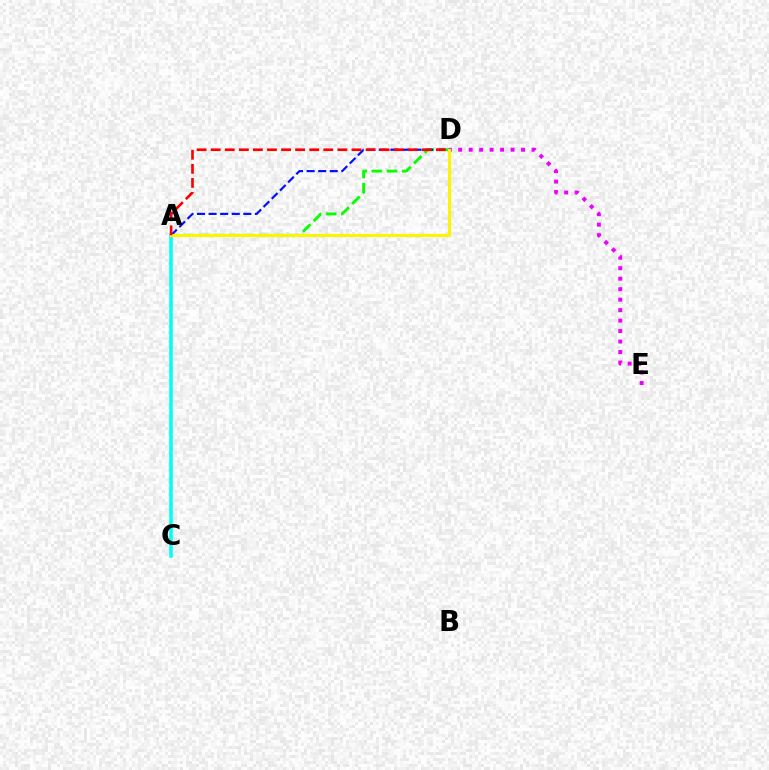{('A', 'C'): [{'color': '#00fff6', 'line_style': 'solid', 'thickness': 2.54}], ('D', 'E'): [{'color': '#ee00ff', 'line_style': 'dotted', 'thickness': 2.85}], ('A', 'D'): [{'color': '#08ff00', 'line_style': 'dashed', 'thickness': 2.06}, {'color': '#0010ff', 'line_style': 'dashed', 'thickness': 1.57}, {'color': '#fcf500', 'line_style': 'solid', 'thickness': 2.21}, {'color': '#ff0000', 'line_style': 'dashed', 'thickness': 1.91}]}